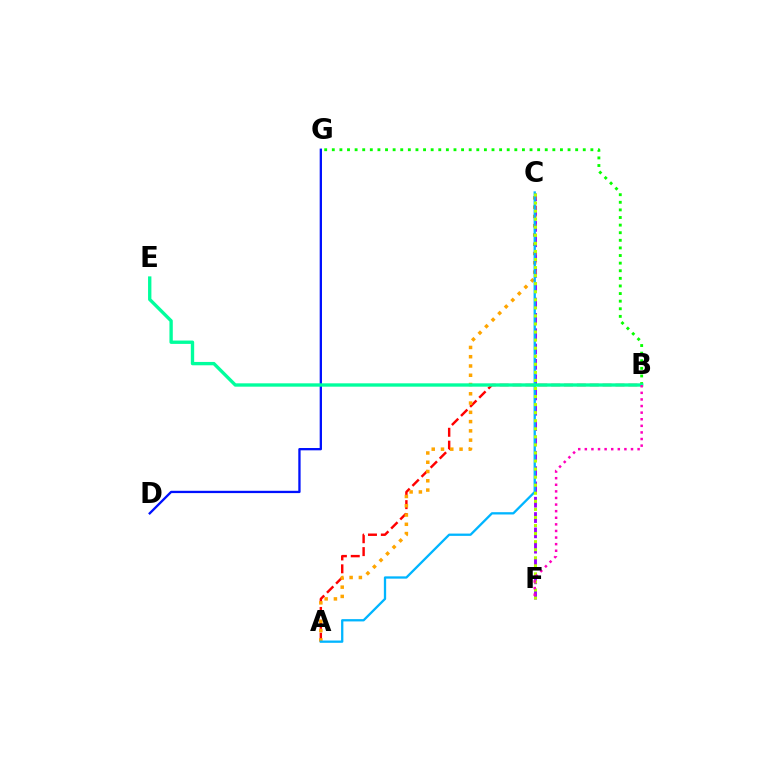{('D', 'G'): [{'color': '#0010ff', 'line_style': 'solid', 'thickness': 1.66}], ('A', 'B'): [{'color': '#ff0000', 'line_style': 'dashed', 'thickness': 1.75}], ('C', 'F'): [{'color': '#9b00ff', 'line_style': 'dashed', 'thickness': 2.08}, {'color': '#b3ff00', 'line_style': 'dotted', 'thickness': 2.19}], ('A', 'C'): [{'color': '#ffa500', 'line_style': 'dotted', 'thickness': 2.52}, {'color': '#00b5ff', 'line_style': 'solid', 'thickness': 1.65}], ('B', 'G'): [{'color': '#08ff00', 'line_style': 'dotted', 'thickness': 2.07}], ('B', 'E'): [{'color': '#00ff9d', 'line_style': 'solid', 'thickness': 2.41}], ('B', 'F'): [{'color': '#ff00bd', 'line_style': 'dotted', 'thickness': 1.79}]}